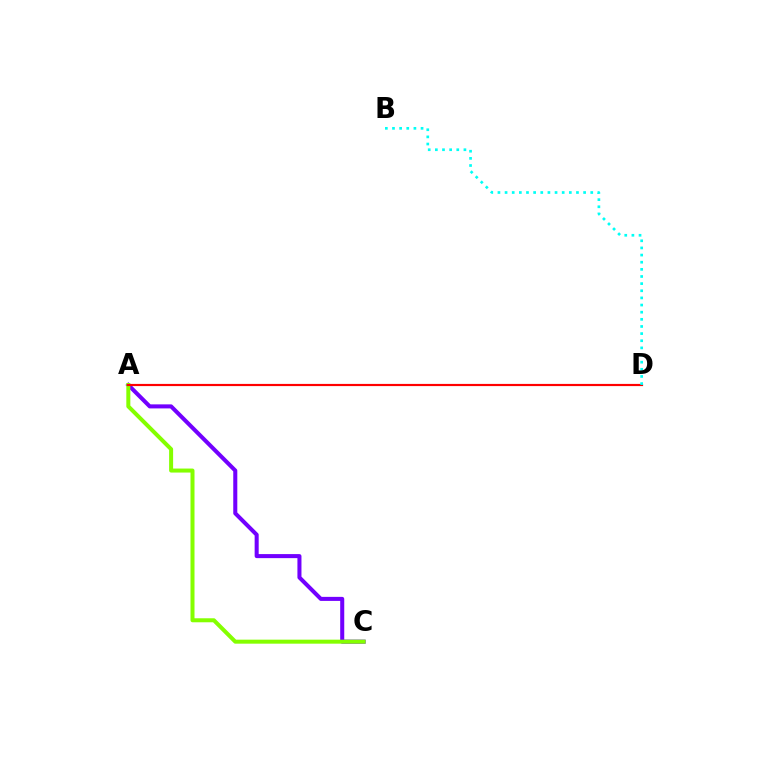{('A', 'C'): [{'color': '#7200ff', 'line_style': 'solid', 'thickness': 2.91}, {'color': '#84ff00', 'line_style': 'solid', 'thickness': 2.89}], ('A', 'D'): [{'color': '#ff0000', 'line_style': 'solid', 'thickness': 1.57}], ('B', 'D'): [{'color': '#00fff6', 'line_style': 'dotted', 'thickness': 1.94}]}